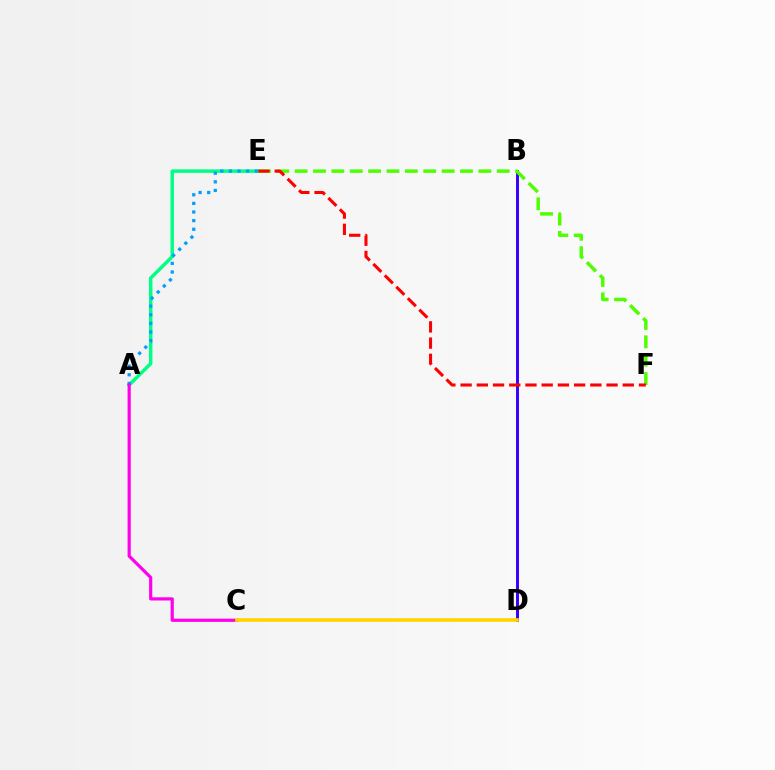{('A', 'E'): [{'color': '#00ff86', 'line_style': 'solid', 'thickness': 2.51}, {'color': '#009eff', 'line_style': 'dotted', 'thickness': 2.34}], ('B', 'D'): [{'color': '#3700ff', 'line_style': 'solid', 'thickness': 2.12}], ('A', 'C'): [{'color': '#ff00ed', 'line_style': 'solid', 'thickness': 2.29}], ('C', 'D'): [{'color': '#ffd500', 'line_style': 'solid', 'thickness': 2.62}], ('E', 'F'): [{'color': '#4fff00', 'line_style': 'dashed', 'thickness': 2.5}, {'color': '#ff0000', 'line_style': 'dashed', 'thickness': 2.2}]}